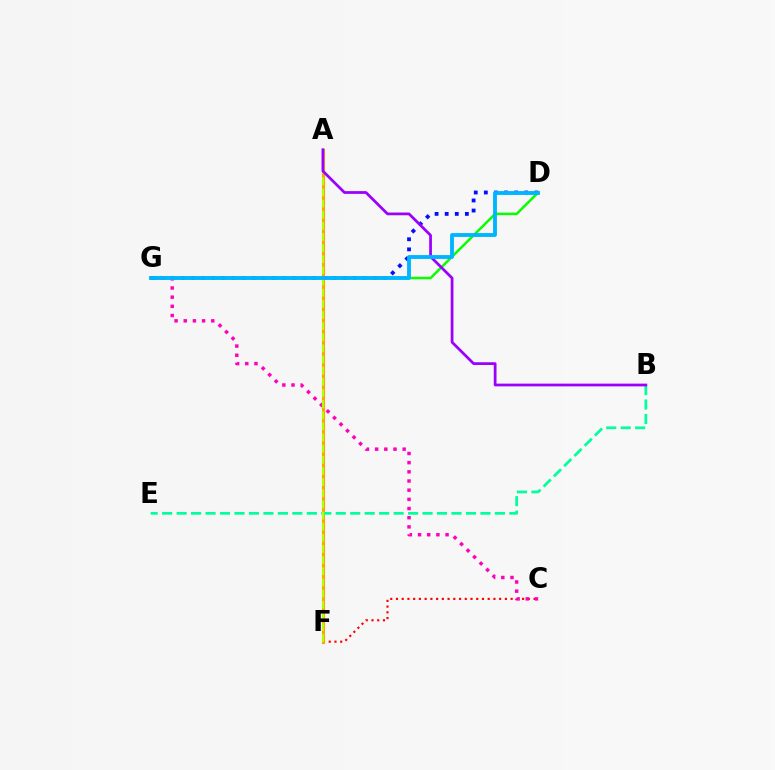{('D', 'G'): [{'color': '#0010ff', 'line_style': 'dotted', 'thickness': 2.74}, {'color': '#08ff00', 'line_style': 'solid', 'thickness': 1.8}, {'color': '#00b5ff', 'line_style': 'solid', 'thickness': 2.77}], ('C', 'F'): [{'color': '#ff0000', 'line_style': 'dotted', 'thickness': 1.56}], ('C', 'G'): [{'color': '#ff00bd', 'line_style': 'dotted', 'thickness': 2.49}], ('A', 'F'): [{'color': '#ffa500', 'line_style': 'solid', 'thickness': 2.22}, {'color': '#b3ff00', 'line_style': 'dashed', 'thickness': 1.51}], ('B', 'E'): [{'color': '#00ff9d', 'line_style': 'dashed', 'thickness': 1.97}], ('A', 'B'): [{'color': '#9b00ff', 'line_style': 'solid', 'thickness': 1.98}]}